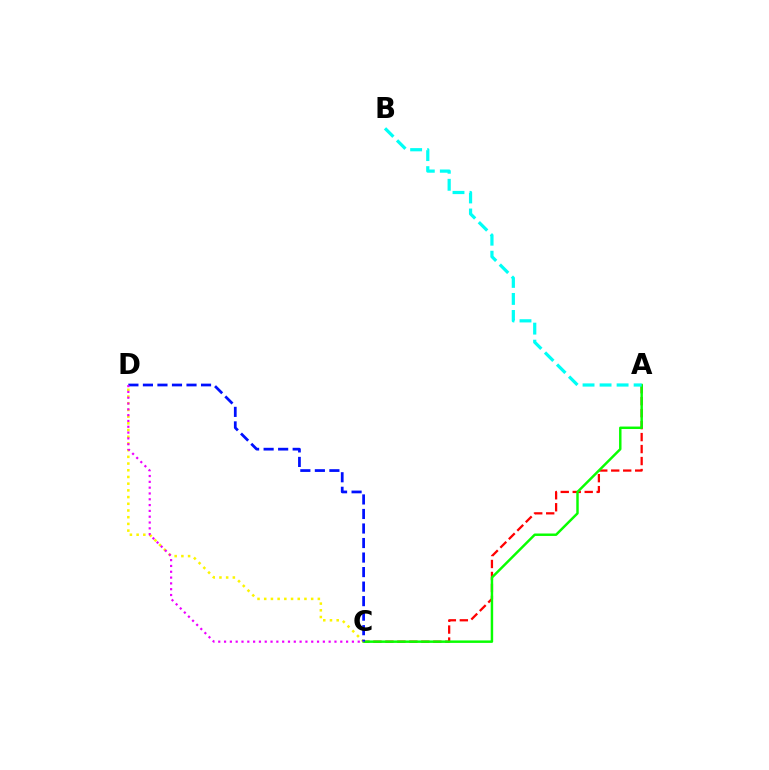{('A', 'C'): [{'color': '#ff0000', 'line_style': 'dashed', 'thickness': 1.63}, {'color': '#08ff00', 'line_style': 'solid', 'thickness': 1.77}], ('C', 'D'): [{'color': '#fcf500', 'line_style': 'dotted', 'thickness': 1.82}, {'color': '#0010ff', 'line_style': 'dashed', 'thickness': 1.97}, {'color': '#ee00ff', 'line_style': 'dotted', 'thickness': 1.58}], ('A', 'B'): [{'color': '#00fff6', 'line_style': 'dashed', 'thickness': 2.31}]}